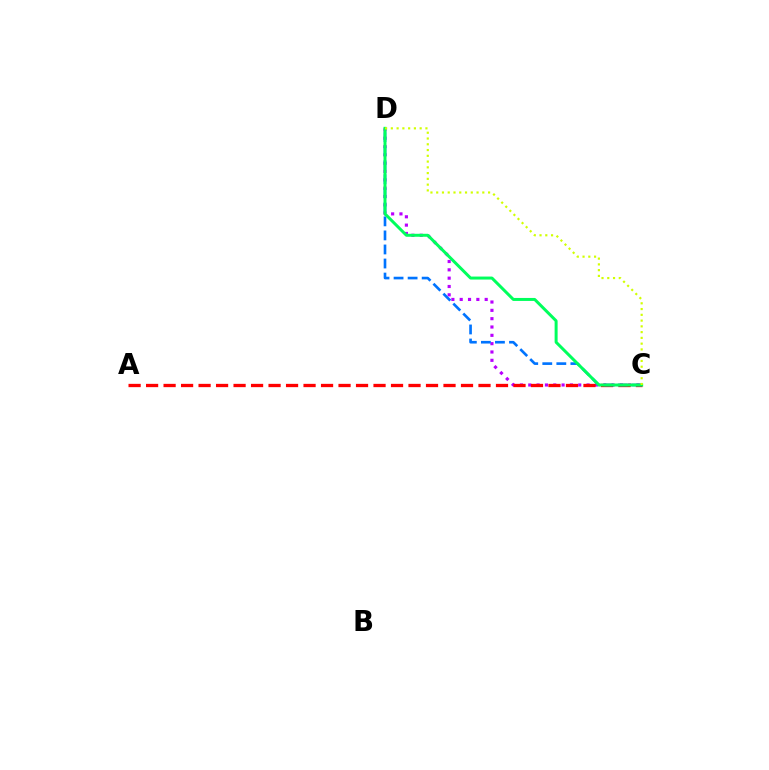{('C', 'D'): [{'color': '#b900ff', 'line_style': 'dotted', 'thickness': 2.26}, {'color': '#0074ff', 'line_style': 'dashed', 'thickness': 1.91}, {'color': '#00ff5c', 'line_style': 'solid', 'thickness': 2.15}, {'color': '#d1ff00', 'line_style': 'dotted', 'thickness': 1.57}], ('A', 'C'): [{'color': '#ff0000', 'line_style': 'dashed', 'thickness': 2.38}]}